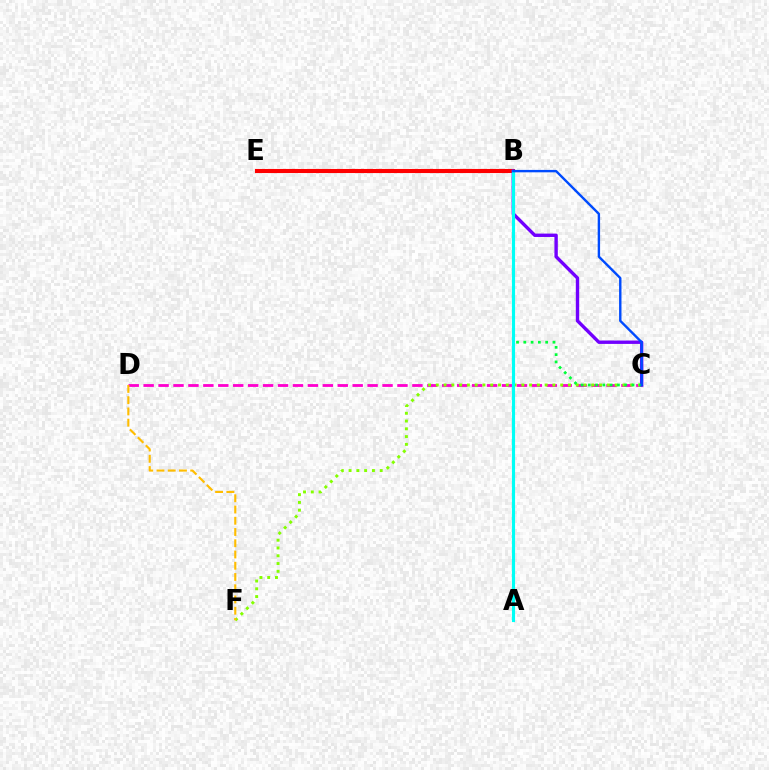{('C', 'D'): [{'color': '#ff00cf', 'line_style': 'dashed', 'thickness': 2.03}], ('B', 'E'): [{'color': '#ff0000', 'line_style': 'solid', 'thickness': 2.95}], ('C', 'F'): [{'color': '#84ff00', 'line_style': 'dotted', 'thickness': 2.11}], ('D', 'F'): [{'color': '#ffbd00', 'line_style': 'dashed', 'thickness': 1.53}], ('B', 'C'): [{'color': '#7200ff', 'line_style': 'solid', 'thickness': 2.43}, {'color': '#00ff39', 'line_style': 'dotted', 'thickness': 1.98}, {'color': '#004bff', 'line_style': 'solid', 'thickness': 1.73}], ('A', 'B'): [{'color': '#00fff6', 'line_style': 'solid', 'thickness': 2.26}]}